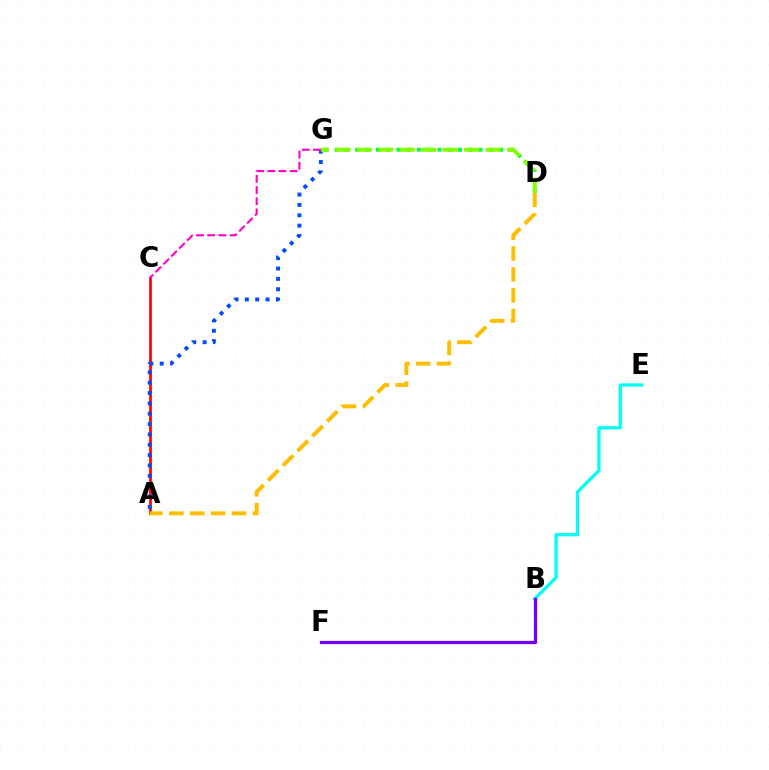{('A', 'C'): [{'color': '#ff0000', 'line_style': 'solid', 'thickness': 1.96}], ('A', 'G'): [{'color': '#004bff', 'line_style': 'dotted', 'thickness': 2.81}], ('B', 'E'): [{'color': '#00fff6', 'line_style': 'solid', 'thickness': 2.37}], ('A', 'D'): [{'color': '#ffbd00', 'line_style': 'dashed', 'thickness': 2.83}], ('D', 'G'): [{'color': '#00ff39', 'line_style': 'dotted', 'thickness': 2.8}, {'color': '#84ff00', 'line_style': 'dashed', 'thickness': 2.91}], ('B', 'F'): [{'color': '#7200ff', 'line_style': 'solid', 'thickness': 2.34}], ('C', 'G'): [{'color': '#ff00cf', 'line_style': 'dashed', 'thickness': 1.52}]}